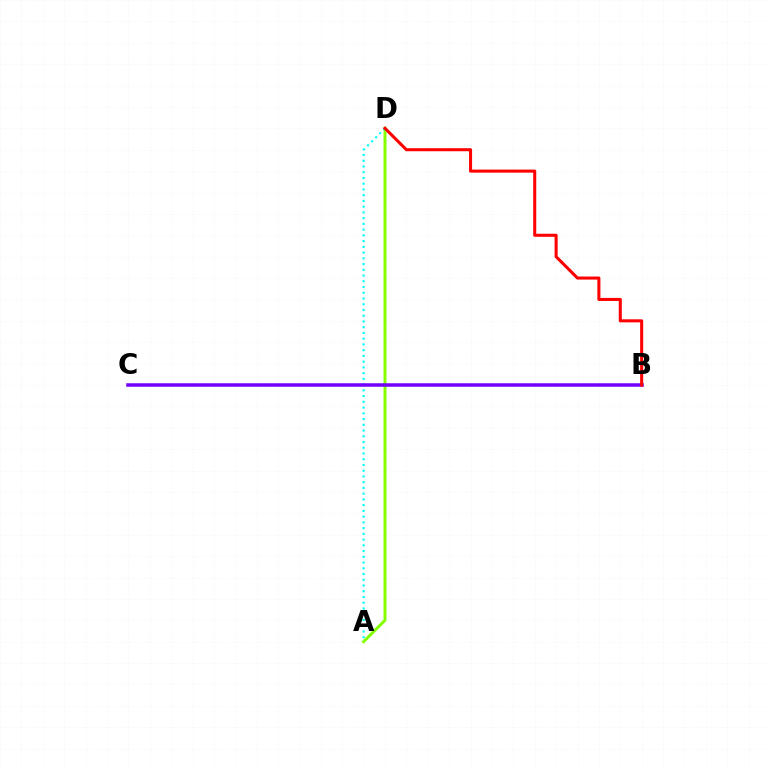{('A', 'D'): [{'color': '#84ff00', 'line_style': 'solid', 'thickness': 2.14}, {'color': '#00fff6', 'line_style': 'dotted', 'thickness': 1.56}], ('B', 'C'): [{'color': '#7200ff', 'line_style': 'solid', 'thickness': 2.53}], ('B', 'D'): [{'color': '#ff0000', 'line_style': 'solid', 'thickness': 2.2}]}